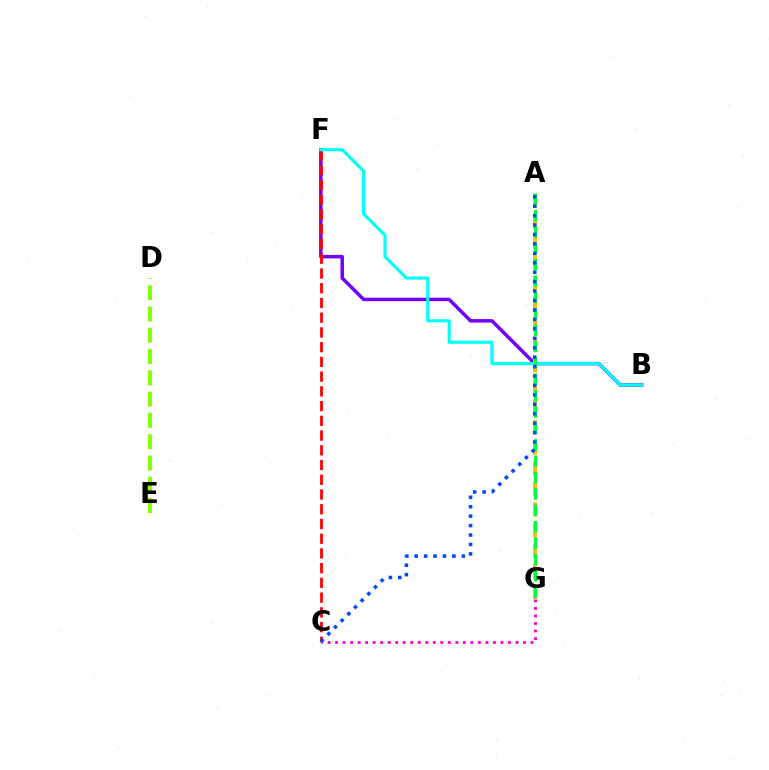{('D', 'E'): [{'color': '#84ff00', 'line_style': 'dashed', 'thickness': 2.89}], ('B', 'F'): [{'color': '#7200ff', 'line_style': 'solid', 'thickness': 2.51}, {'color': '#00fff6', 'line_style': 'solid', 'thickness': 2.26}], ('C', 'F'): [{'color': '#ff0000', 'line_style': 'dashed', 'thickness': 2.0}], ('A', 'G'): [{'color': '#ffbd00', 'line_style': 'dashed', 'thickness': 2.8}, {'color': '#00ff39', 'line_style': 'dashed', 'thickness': 2.22}], ('C', 'G'): [{'color': '#ff00cf', 'line_style': 'dotted', 'thickness': 2.04}], ('A', 'C'): [{'color': '#004bff', 'line_style': 'dotted', 'thickness': 2.56}]}